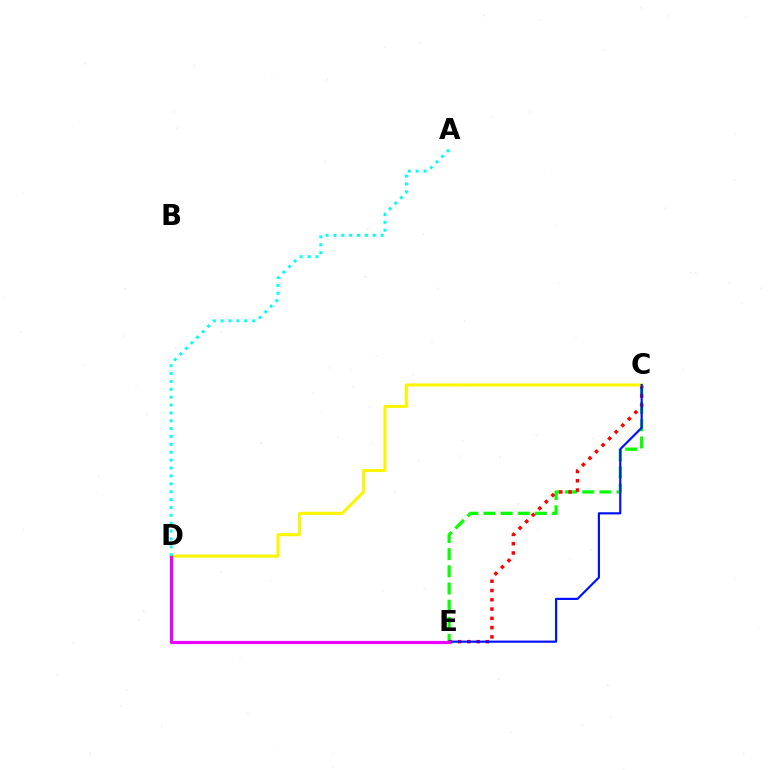{('C', 'E'): [{'color': '#08ff00', 'line_style': 'dashed', 'thickness': 2.33}, {'color': '#ff0000', 'line_style': 'dotted', 'thickness': 2.52}, {'color': '#0010ff', 'line_style': 'solid', 'thickness': 1.56}], ('C', 'D'): [{'color': '#fcf500', 'line_style': 'solid', 'thickness': 2.19}], ('D', 'E'): [{'color': '#ee00ff', 'line_style': 'solid', 'thickness': 2.29}], ('A', 'D'): [{'color': '#00fff6', 'line_style': 'dotted', 'thickness': 2.14}]}